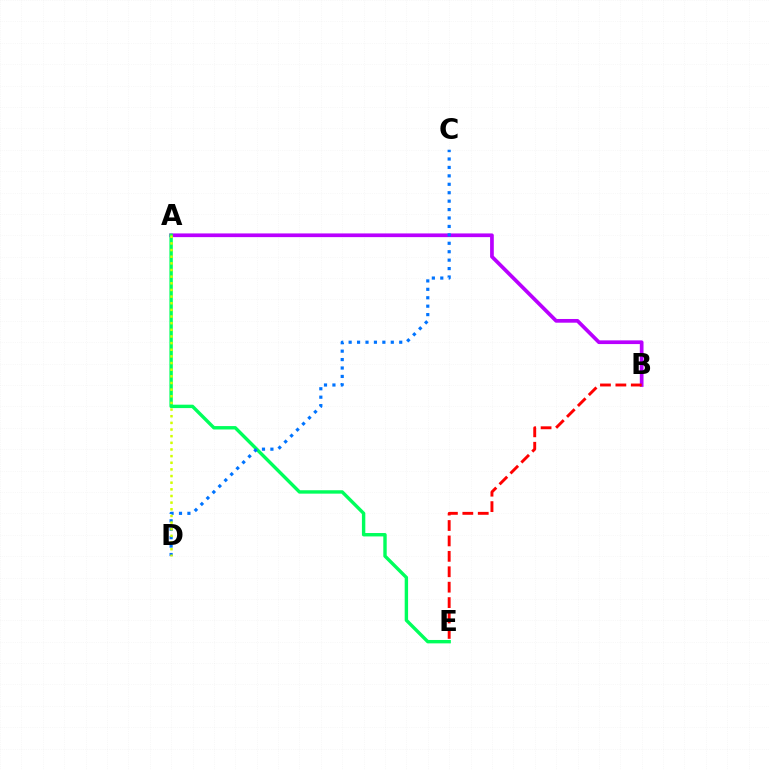{('A', 'B'): [{'color': '#b900ff', 'line_style': 'solid', 'thickness': 2.67}], ('A', 'E'): [{'color': '#00ff5c', 'line_style': 'solid', 'thickness': 2.45}], ('C', 'D'): [{'color': '#0074ff', 'line_style': 'dotted', 'thickness': 2.29}], ('A', 'D'): [{'color': '#d1ff00', 'line_style': 'dotted', 'thickness': 1.81}], ('B', 'E'): [{'color': '#ff0000', 'line_style': 'dashed', 'thickness': 2.09}]}